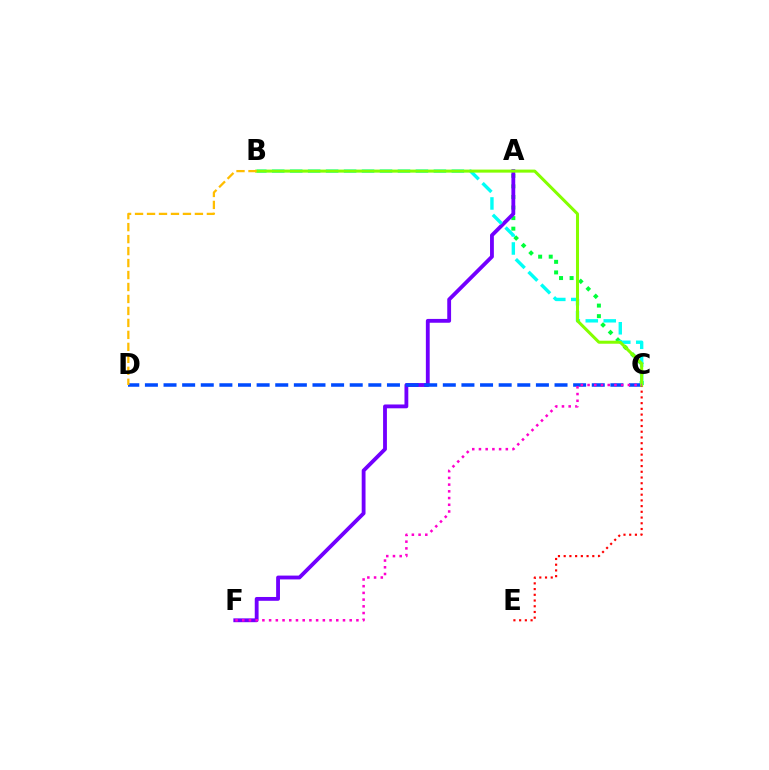{('A', 'C'): [{'color': '#00ff39', 'line_style': 'dotted', 'thickness': 2.87}], ('A', 'F'): [{'color': '#7200ff', 'line_style': 'solid', 'thickness': 2.76}], ('C', 'D'): [{'color': '#004bff', 'line_style': 'dashed', 'thickness': 2.53}], ('B', 'C'): [{'color': '#00fff6', 'line_style': 'dashed', 'thickness': 2.44}, {'color': '#84ff00', 'line_style': 'solid', 'thickness': 2.18}], ('C', 'E'): [{'color': '#ff0000', 'line_style': 'dotted', 'thickness': 1.55}], ('B', 'D'): [{'color': '#ffbd00', 'line_style': 'dashed', 'thickness': 1.63}], ('C', 'F'): [{'color': '#ff00cf', 'line_style': 'dotted', 'thickness': 1.82}]}